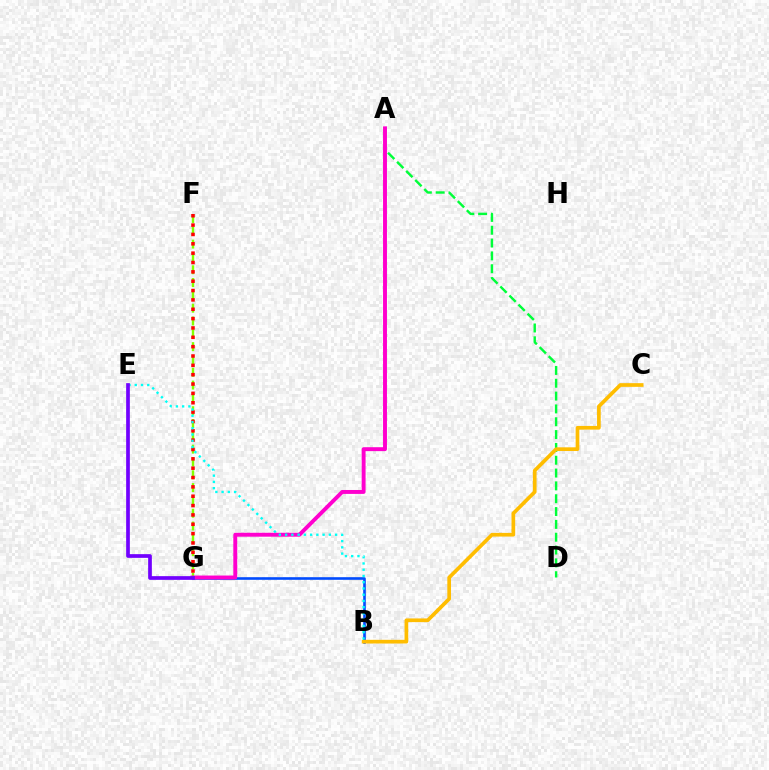{('A', 'D'): [{'color': '#00ff39', 'line_style': 'dashed', 'thickness': 1.74}], ('B', 'G'): [{'color': '#004bff', 'line_style': 'solid', 'thickness': 1.88}], ('F', 'G'): [{'color': '#84ff00', 'line_style': 'dashed', 'thickness': 1.74}, {'color': '#ff0000', 'line_style': 'dotted', 'thickness': 2.54}], ('A', 'G'): [{'color': '#ff00cf', 'line_style': 'solid', 'thickness': 2.82}], ('B', 'E'): [{'color': '#00fff6', 'line_style': 'dotted', 'thickness': 1.7}], ('E', 'G'): [{'color': '#7200ff', 'line_style': 'solid', 'thickness': 2.67}], ('B', 'C'): [{'color': '#ffbd00', 'line_style': 'solid', 'thickness': 2.66}]}